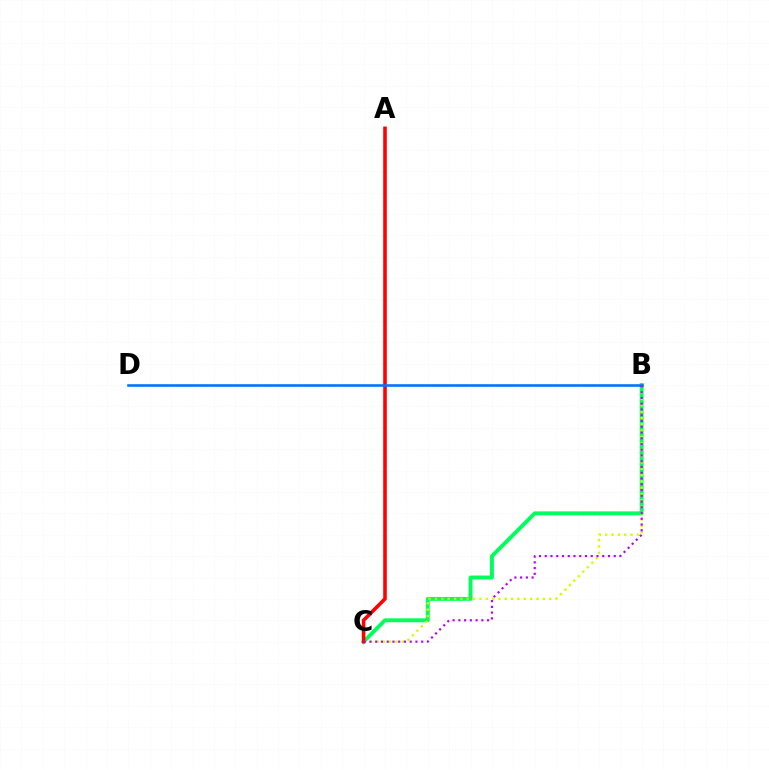{('B', 'C'): [{'color': '#00ff5c', 'line_style': 'solid', 'thickness': 2.81}, {'color': '#d1ff00', 'line_style': 'dotted', 'thickness': 1.72}, {'color': '#b900ff', 'line_style': 'dotted', 'thickness': 1.56}], ('A', 'C'): [{'color': '#ff0000', 'line_style': 'solid', 'thickness': 2.57}], ('B', 'D'): [{'color': '#0074ff', 'line_style': 'solid', 'thickness': 1.86}]}